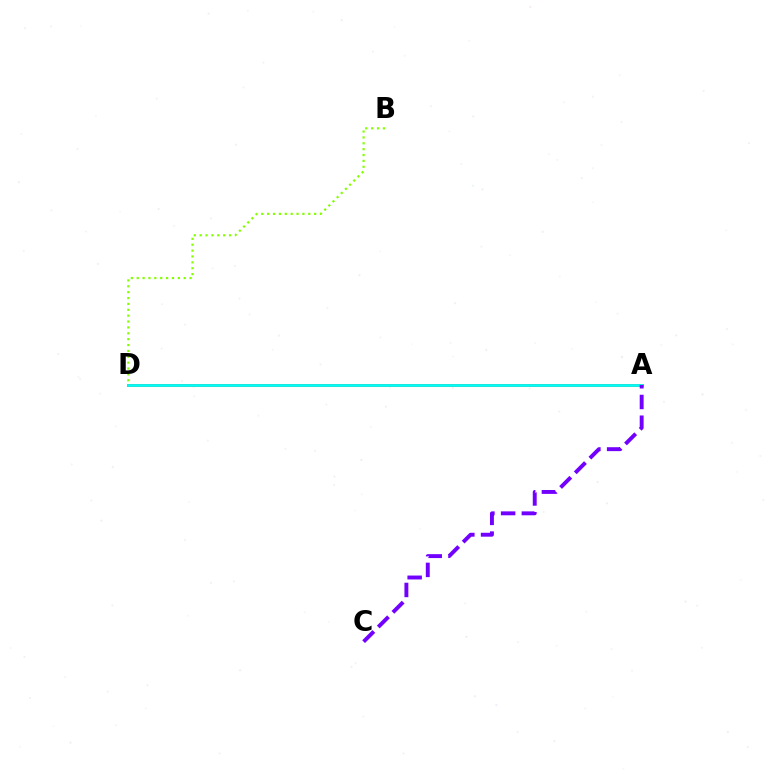{('A', 'D'): [{'color': '#ff0000', 'line_style': 'solid', 'thickness': 1.9}, {'color': '#00fff6', 'line_style': 'solid', 'thickness': 2.0}], ('B', 'D'): [{'color': '#84ff00', 'line_style': 'dotted', 'thickness': 1.6}], ('A', 'C'): [{'color': '#7200ff', 'line_style': 'dashed', 'thickness': 2.82}]}